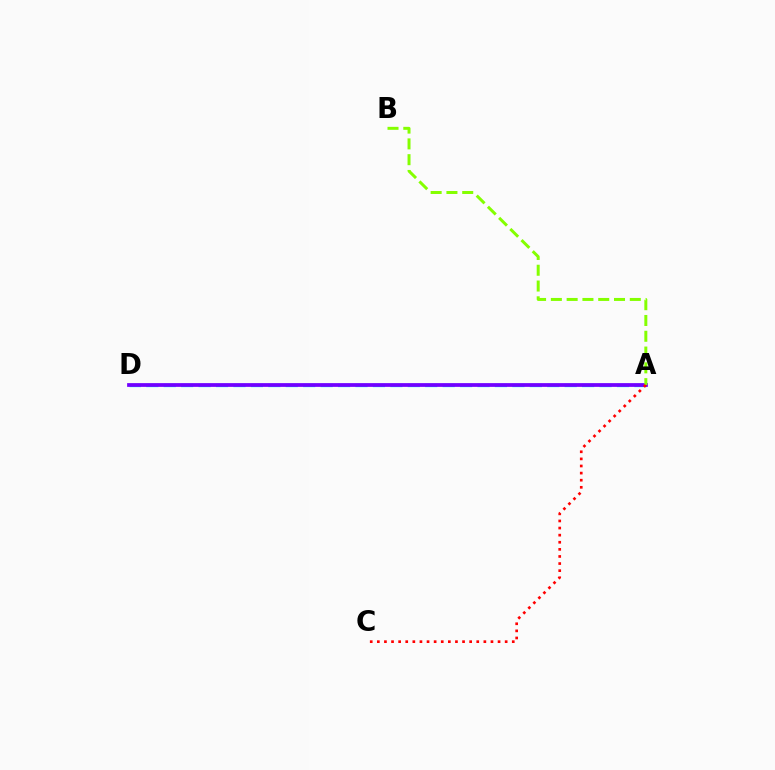{('A', 'D'): [{'color': '#00fff6', 'line_style': 'dashed', 'thickness': 2.37}, {'color': '#7200ff', 'line_style': 'solid', 'thickness': 2.7}], ('A', 'B'): [{'color': '#84ff00', 'line_style': 'dashed', 'thickness': 2.14}], ('A', 'C'): [{'color': '#ff0000', 'line_style': 'dotted', 'thickness': 1.93}]}